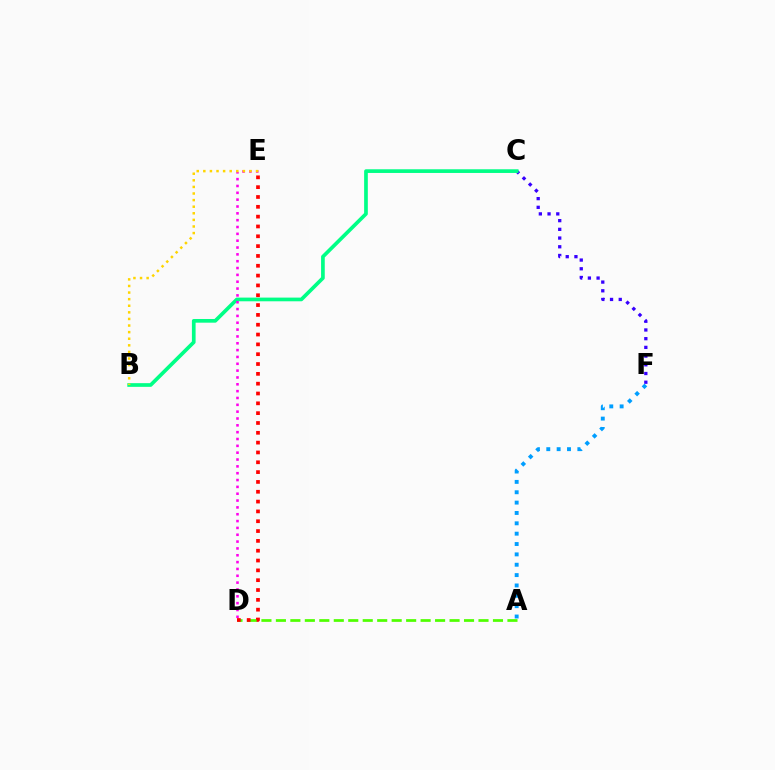{('C', 'F'): [{'color': '#3700ff', 'line_style': 'dotted', 'thickness': 2.37}], ('A', 'F'): [{'color': '#009eff', 'line_style': 'dotted', 'thickness': 2.81}], ('B', 'C'): [{'color': '#00ff86', 'line_style': 'solid', 'thickness': 2.65}], ('A', 'D'): [{'color': '#4fff00', 'line_style': 'dashed', 'thickness': 1.97}], ('D', 'E'): [{'color': '#ff00ed', 'line_style': 'dotted', 'thickness': 1.86}, {'color': '#ff0000', 'line_style': 'dotted', 'thickness': 2.67}], ('B', 'E'): [{'color': '#ffd500', 'line_style': 'dotted', 'thickness': 1.79}]}